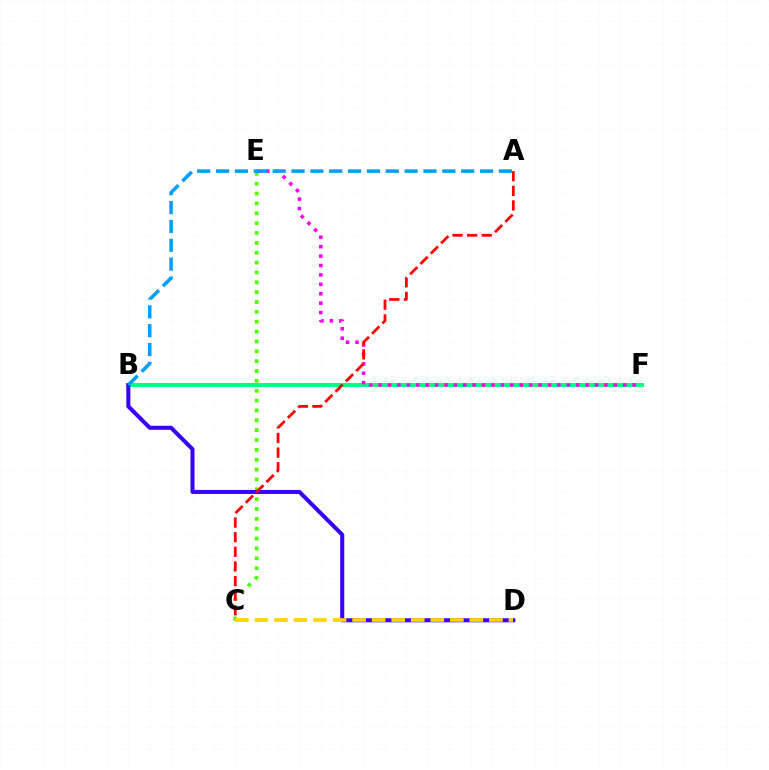{('C', 'E'): [{'color': '#4fff00', 'line_style': 'dotted', 'thickness': 2.68}], ('B', 'F'): [{'color': '#00ff86', 'line_style': 'solid', 'thickness': 2.88}], ('B', 'D'): [{'color': '#3700ff', 'line_style': 'solid', 'thickness': 2.89}], ('E', 'F'): [{'color': '#ff00ed', 'line_style': 'dotted', 'thickness': 2.56}], ('A', 'C'): [{'color': '#ff0000', 'line_style': 'dashed', 'thickness': 1.99}], ('C', 'D'): [{'color': '#ffd500', 'line_style': 'dashed', 'thickness': 2.66}], ('A', 'B'): [{'color': '#009eff', 'line_style': 'dashed', 'thickness': 2.56}]}